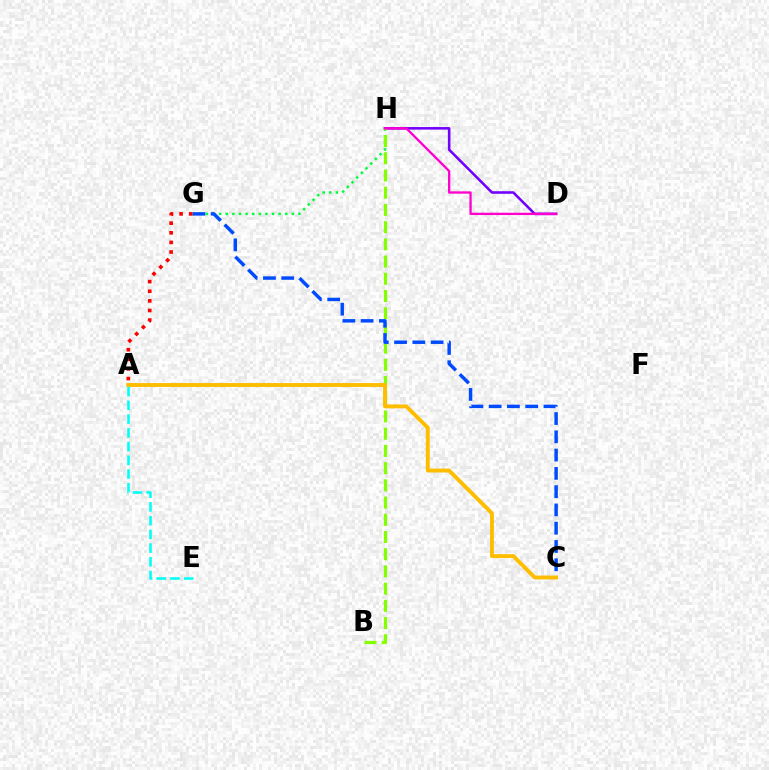{('D', 'H'): [{'color': '#7200ff', 'line_style': 'solid', 'thickness': 1.85}, {'color': '#ff00cf', 'line_style': 'solid', 'thickness': 1.67}], ('G', 'H'): [{'color': '#00ff39', 'line_style': 'dotted', 'thickness': 1.8}], ('B', 'H'): [{'color': '#84ff00', 'line_style': 'dashed', 'thickness': 2.34}], ('C', 'G'): [{'color': '#004bff', 'line_style': 'dashed', 'thickness': 2.48}], ('A', 'C'): [{'color': '#ffbd00', 'line_style': 'solid', 'thickness': 2.8}], ('A', 'G'): [{'color': '#ff0000', 'line_style': 'dotted', 'thickness': 2.61}], ('A', 'E'): [{'color': '#00fff6', 'line_style': 'dashed', 'thickness': 1.86}]}